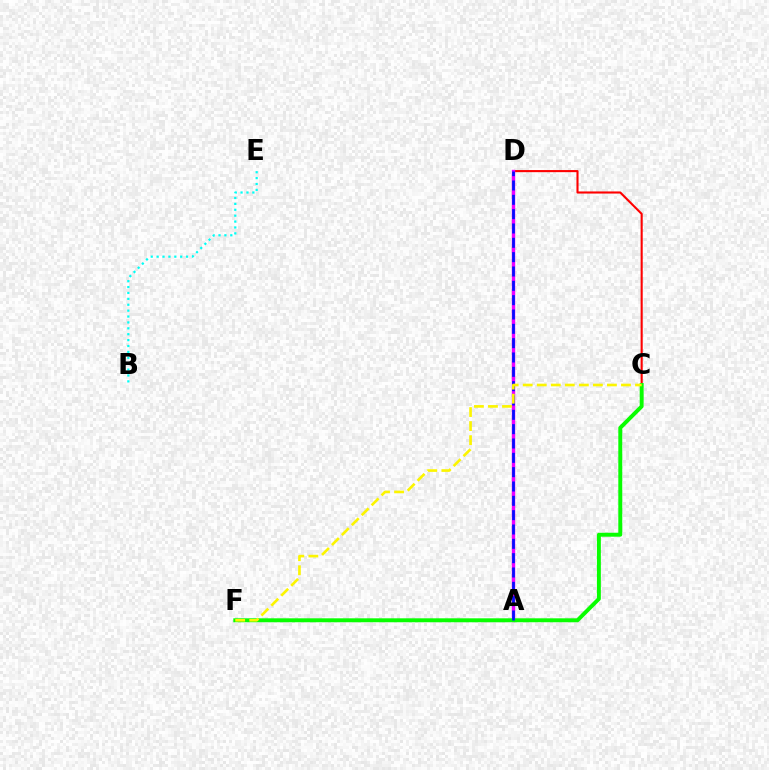{('C', 'D'): [{'color': '#ff0000', 'line_style': 'solid', 'thickness': 1.51}], ('A', 'D'): [{'color': '#ee00ff', 'line_style': 'solid', 'thickness': 2.45}, {'color': '#0010ff', 'line_style': 'dashed', 'thickness': 1.95}], ('C', 'F'): [{'color': '#08ff00', 'line_style': 'solid', 'thickness': 2.83}, {'color': '#fcf500', 'line_style': 'dashed', 'thickness': 1.91}], ('B', 'E'): [{'color': '#00fff6', 'line_style': 'dotted', 'thickness': 1.6}]}